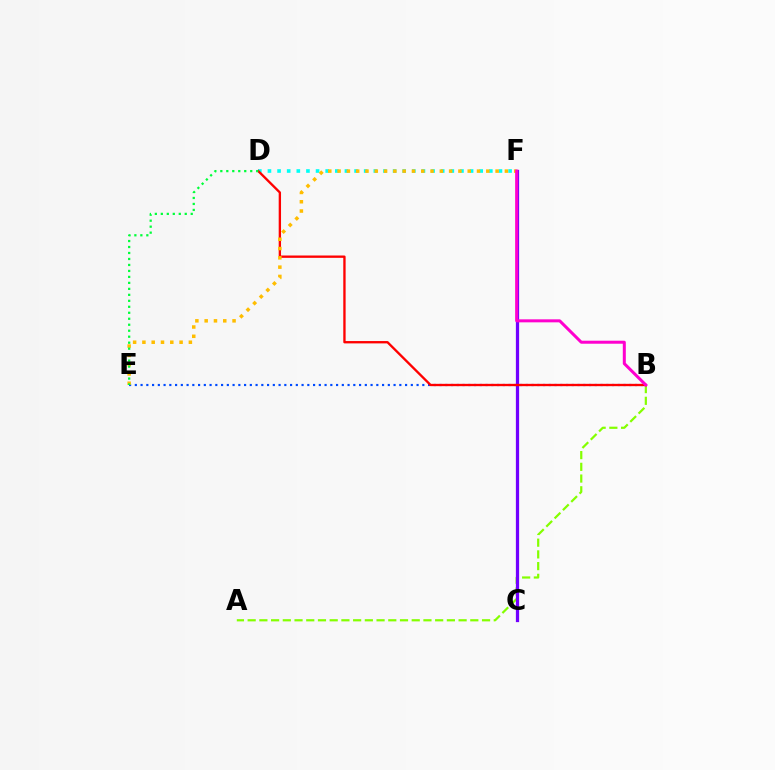{('A', 'B'): [{'color': '#84ff00', 'line_style': 'dashed', 'thickness': 1.59}], ('D', 'F'): [{'color': '#00fff6', 'line_style': 'dotted', 'thickness': 2.62}], ('C', 'F'): [{'color': '#7200ff', 'line_style': 'solid', 'thickness': 2.33}], ('B', 'E'): [{'color': '#004bff', 'line_style': 'dotted', 'thickness': 1.56}], ('B', 'D'): [{'color': '#ff0000', 'line_style': 'solid', 'thickness': 1.68}], ('E', 'F'): [{'color': '#ffbd00', 'line_style': 'dotted', 'thickness': 2.53}], ('D', 'E'): [{'color': '#00ff39', 'line_style': 'dotted', 'thickness': 1.62}], ('B', 'F'): [{'color': '#ff00cf', 'line_style': 'solid', 'thickness': 2.17}]}